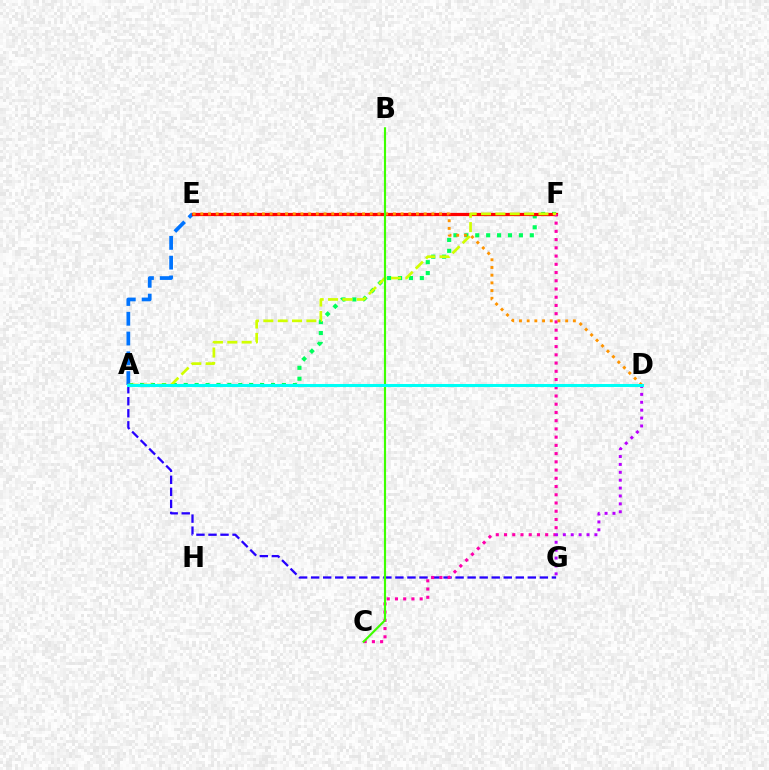{('A', 'F'): [{'color': '#00ff5c', 'line_style': 'dotted', 'thickness': 2.96}, {'color': '#d1ff00', 'line_style': 'dashed', 'thickness': 1.95}], ('A', 'G'): [{'color': '#2500ff', 'line_style': 'dashed', 'thickness': 1.64}], ('A', 'E'): [{'color': '#0074ff', 'line_style': 'dashed', 'thickness': 2.69}], ('E', 'F'): [{'color': '#ff0000', 'line_style': 'solid', 'thickness': 2.33}], ('C', 'F'): [{'color': '#ff00ac', 'line_style': 'dotted', 'thickness': 2.24}], ('D', 'E'): [{'color': '#ff9400', 'line_style': 'dotted', 'thickness': 2.09}], ('D', 'G'): [{'color': '#b900ff', 'line_style': 'dotted', 'thickness': 2.14}], ('B', 'C'): [{'color': '#3dff00', 'line_style': 'solid', 'thickness': 1.55}], ('A', 'D'): [{'color': '#00fff6', 'line_style': 'solid', 'thickness': 2.19}]}